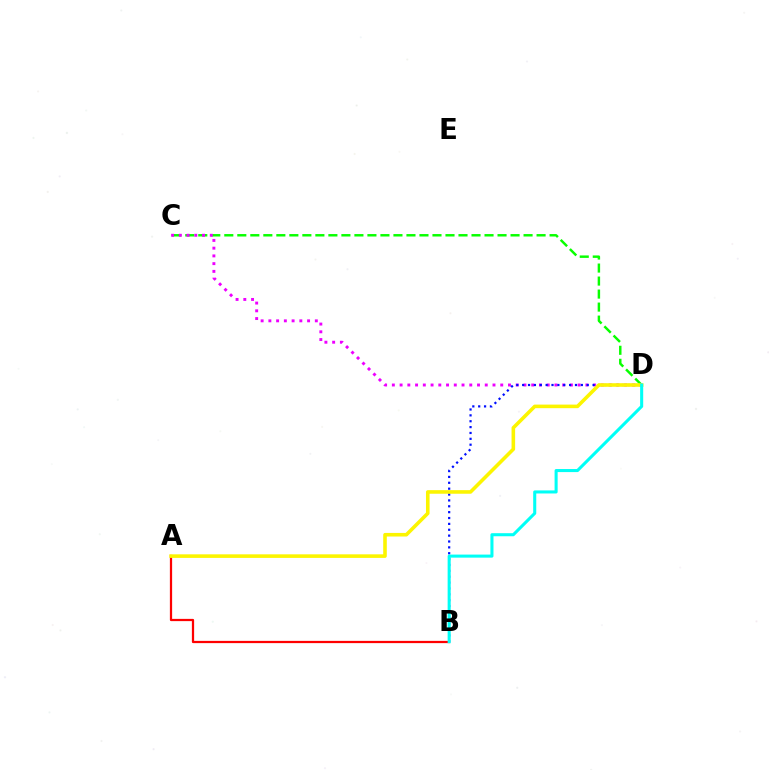{('C', 'D'): [{'color': '#08ff00', 'line_style': 'dashed', 'thickness': 1.77}, {'color': '#ee00ff', 'line_style': 'dotted', 'thickness': 2.1}], ('B', 'D'): [{'color': '#0010ff', 'line_style': 'dotted', 'thickness': 1.59}, {'color': '#00fff6', 'line_style': 'solid', 'thickness': 2.2}], ('A', 'B'): [{'color': '#ff0000', 'line_style': 'solid', 'thickness': 1.61}], ('A', 'D'): [{'color': '#fcf500', 'line_style': 'solid', 'thickness': 2.58}]}